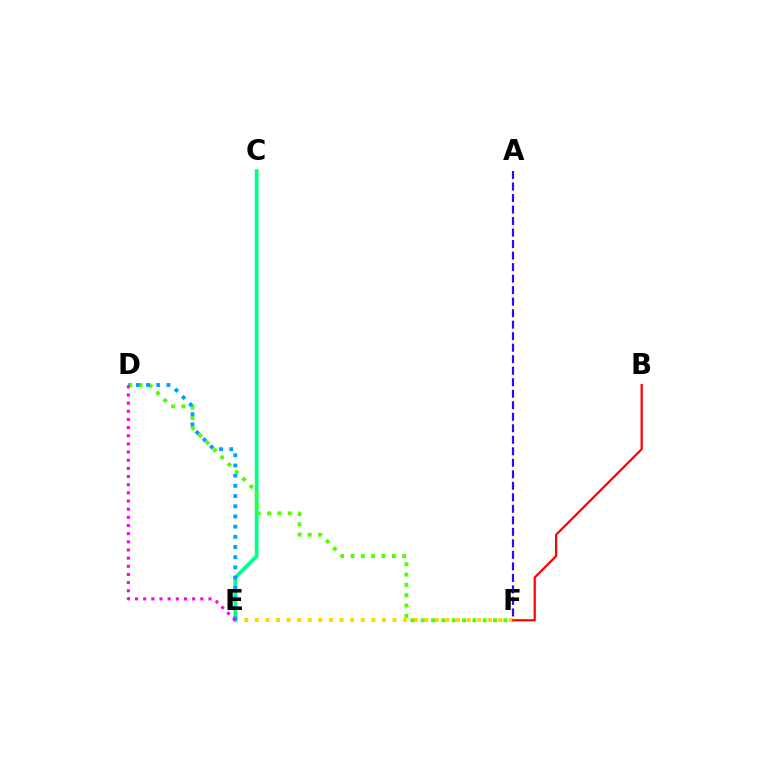{('E', 'F'): [{'color': '#ffd500', 'line_style': 'dotted', 'thickness': 2.88}], ('C', 'E'): [{'color': '#00ff86', 'line_style': 'solid', 'thickness': 2.69}], ('D', 'F'): [{'color': '#4fff00', 'line_style': 'dotted', 'thickness': 2.81}], ('B', 'F'): [{'color': '#ff0000', 'line_style': 'solid', 'thickness': 1.59}], ('D', 'E'): [{'color': '#009eff', 'line_style': 'dotted', 'thickness': 2.77}, {'color': '#ff00ed', 'line_style': 'dotted', 'thickness': 2.22}], ('A', 'F'): [{'color': '#3700ff', 'line_style': 'dashed', 'thickness': 1.56}]}